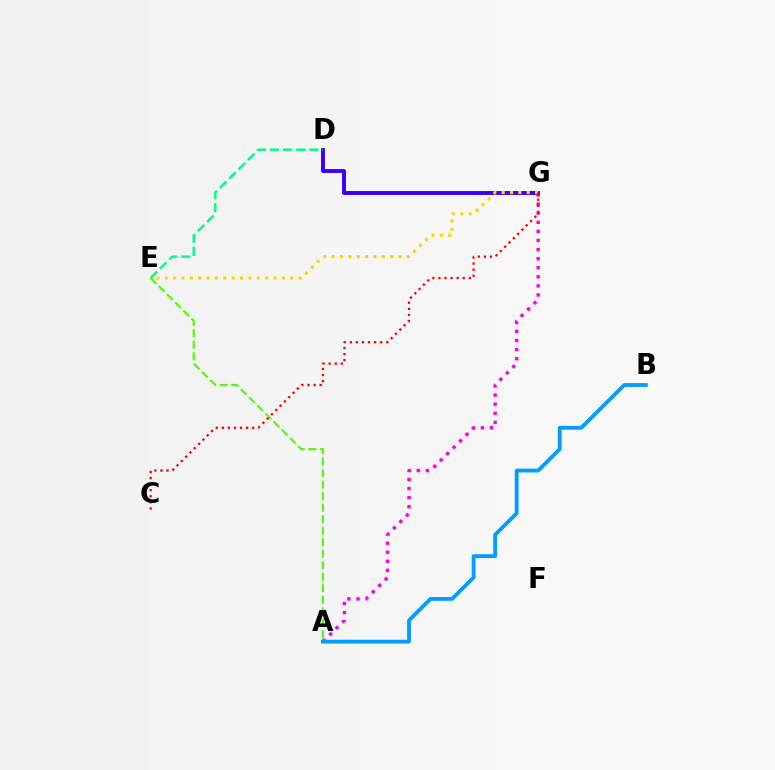{('A', 'G'): [{'color': '#ff00ed', 'line_style': 'dotted', 'thickness': 2.47}], ('D', 'G'): [{'color': '#3700ff', 'line_style': 'solid', 'thickness': 2.81}], ('E', 'G'): [{'color': '#ffd500', 'line_style': 'dotted', 'thickness': 2.27}], ('A', 'B'): [{'color': '#009eff', 'line_style': 'solid', 'thickness': 2.74}], ('D', 'E'): [{'color': '#00ff86', 'line_style': 'dashed', 'thickness': 1.79}], ('C', 'G'): [{'color': '#ff0000', 'line_style': 'dotted', 'thickness': 1.65}], ('A', 'E'): [{'color': '#4fff00', 'line_style': 'dashed', 'thickness': 1.56}]}